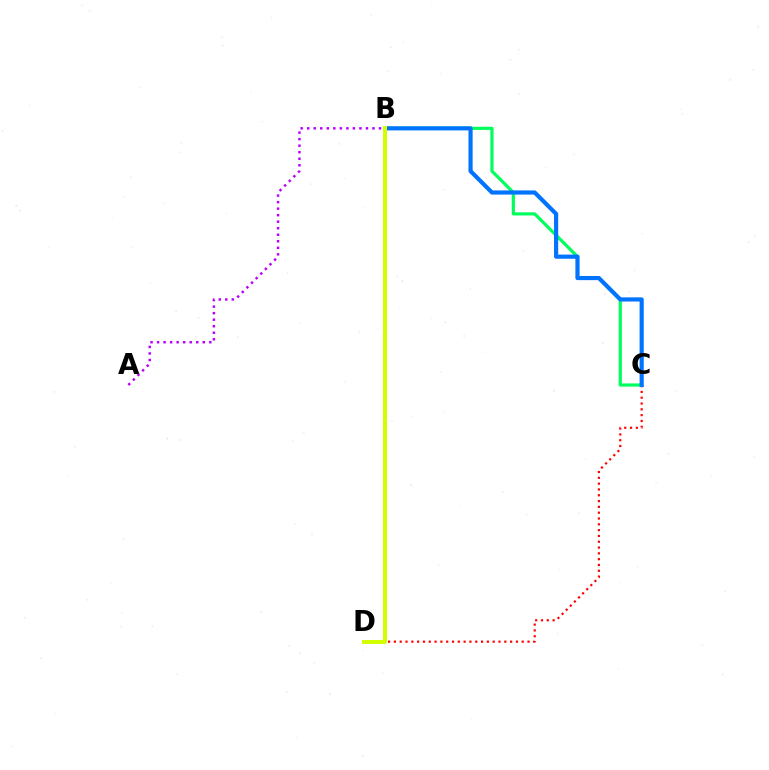{('B', 'C'): [{'color': '#00ff5c', 'line_style': 'solid', 'thickness': 2.29}, {'color': '#0074ff', 'line_style': 'solid', 'thickness': 2.99}], ('C', 'D'): [{'color': '#ff0000', 'line_style': 'dotted', 'thickness': 1.58}], ('A', 'B'): [{'color': '#b900ff', 'line_style': 'dotted', 'thickness': 1.77}], ('B', 'D'): [{'color': '#d1ff00', 'line_style': 'solid', 'thickness': 2.88}]}